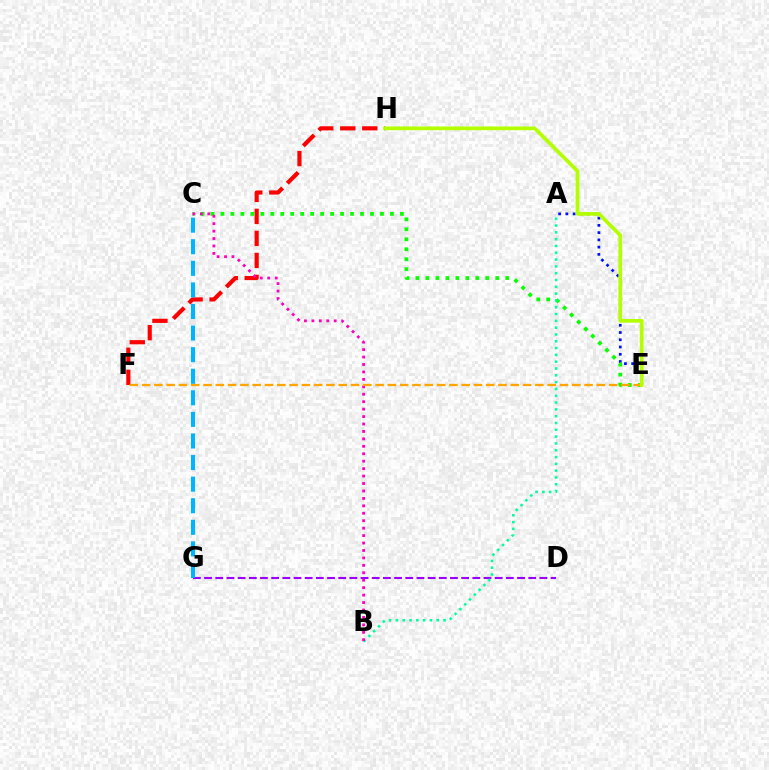{('A', 'E'): [{'color': '#0010ff', 'line_style': 'dotted', 'thickness': 1.97}], ('F', 'H'): [{'color': '#ff0000', 'line_style': 'dashed', 'thickness': 2.99}], ('D', 'G'): [{'color': '#9b00ff', 'line_style': 'dashed', 'thickness': 1.52}], ('C', 'E'): [{'color': '#08ff00', 'line_style': 'dotted', 'thickness': 2.71}], ('A', 'B'): [{'color': '#00ff9d', 'line_style': 'dotted', 'thickness': 1.85}], ('B', 'C'): [{'color': '#ff00bd', 'line_style': 'dotted', 'thickness': 2.02}], ('E', 'F'): [{'color': '#ffa500', 'line_style': 'dashed', 'thickness': 1.67}], ('E', 'H'): [{'color': '#b3ff00', 'line_style': 'solid', 'thickness': 2.67}], ('C', 'G'): [{'color': '#00b5ff', 'line_style': 'dashed', 'thickness': 2.93}]}